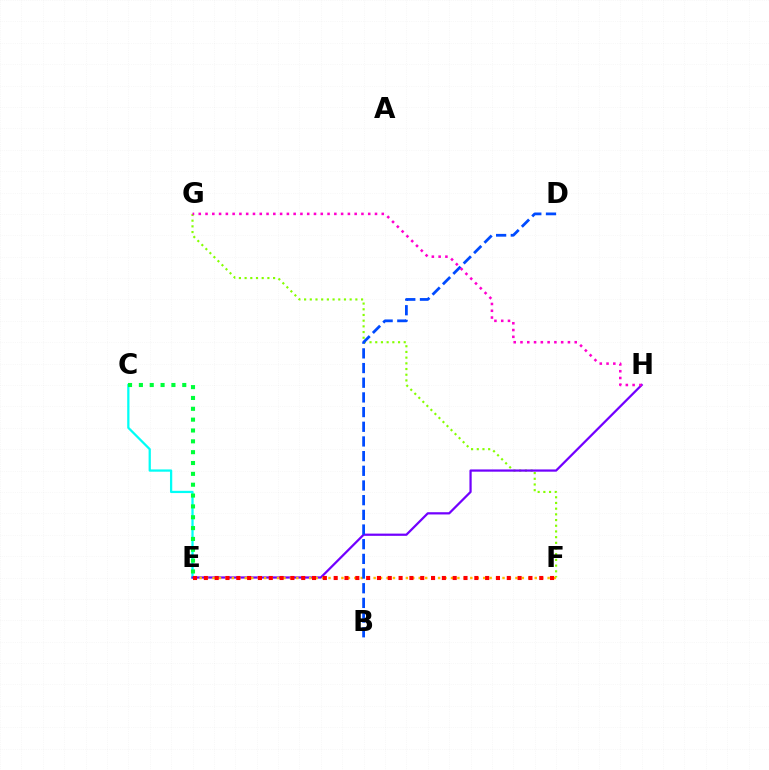{('C', 'E'): [{'color': '#00fff6', 'line_style': 'solid', 'thickness': 1.63}, {'color': '#00ff39', 'line_style': 'dotted', 'thickness': 2.95}], ('F', 'G'): [{'color': '#84ff00', 'line_style': 'dotted', 'thickness': 1.55}], ('E', 'H'): [{'color': '#7200ff', 'line_style': 'solid', 'thickness': 1.61}], ('E', 'F'): [{'color': '#ffbd00', 'line_style': 'dotted', 'thickness': 1.75}, {'color': '#ff0000', 'line_style': 'dotted', 'thickness': 2.94}], ('B', 'D'): [{'color': '#004bff', 'line_style': 'dashed', 'thickness': 1.99}], ('G', 'H'): [{'color': '#ff00cf', 'line_style': 'dotted', 'thickness': 1.84}]}